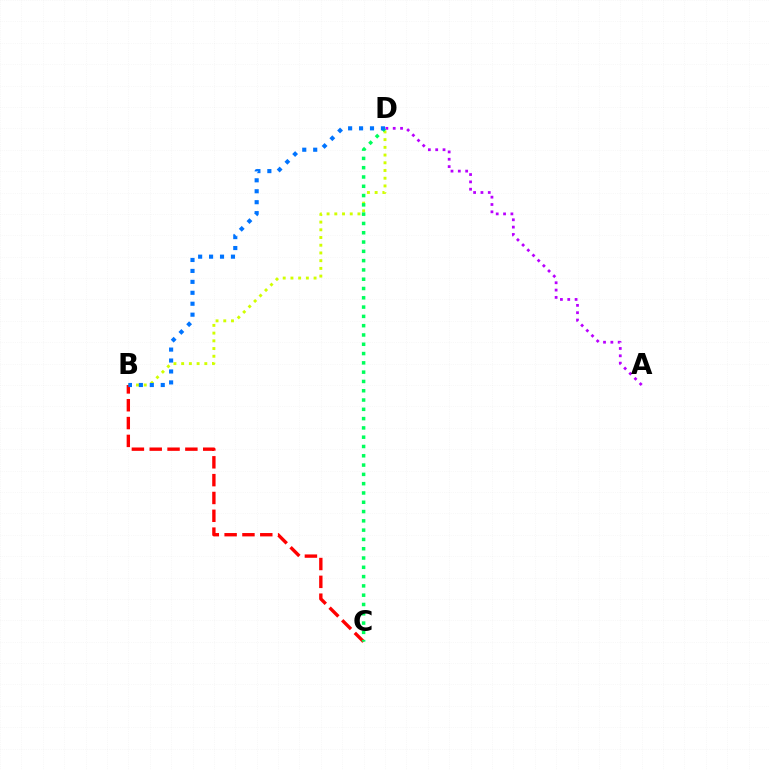{('B', 'D'): [{'color': '#d1ff00', 'line_style': 'dotted', 'thickness': 2.1}, {'color': '#0074ff', 'line_style': 'dotted', 'thickness': 2.97}], ('A', 'D'): [{'color': '#b900ff', 'line_style': 'dotted', 'thickness': 1.99}], ('B', 'C'): [{'color': '#ff0000', 'line_style': 'dashed', 'thickness': 2.42}], ('C', 'D'): [{'color': '#00ff5c', 'line_style': 'dotted', 'thickness': 2.52}]}